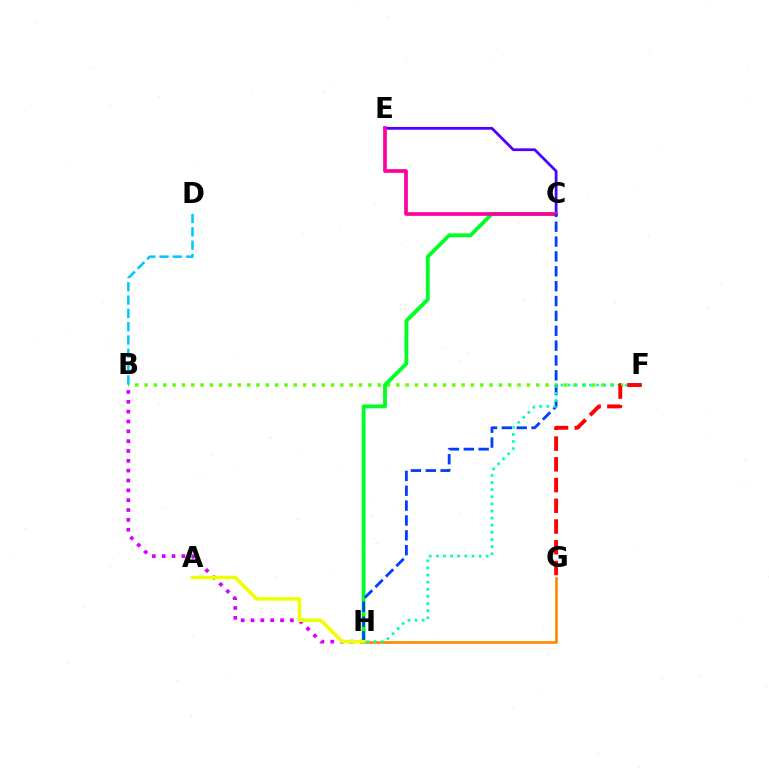{('G', 'H'): [{'color': '#ff8800', 'line_style': 'solid', 'thickness': 1.94}], ('C', 'E'): [{'color': '#4f00ff', 'line_style': 'solid', 'thickness': 2.0}, {'color': '#ff00a0', 'line_style': 'solid', 'thickness': 2.66}], ('B', 'F'): [{'color': '#66ff00', 'line_style': 'dotted', 'thickness': 2.53}], ('B', 'H'): [{'color': '#d600ff', 'line_style': 'dotted', 'thickness': 2.67}], ('C', 'H'): [{'color': '#00ff27', 'line_style': 'solid', 'thickness': 2.76}, {'color': '#003fff', 'line_style': 'dashed', 'thickness': 2.02}], ('A', 'H'): [{'color': '#eeff00', 'line_style': 'solid', 'thickness': 2.55}], ('F', 'H'): [{'color': '#00ffaf', 'line_style': 'dotted', 'thickness': 1.94}], ('F', 'G'): [{'color': '#ff0000', 'line_style': 'dashed', 'thickness': 2.82}], ('B', 'D'): [{'color': '#00c7ff', 'line_style': 'dashed', 'thickness': 1.81}]}